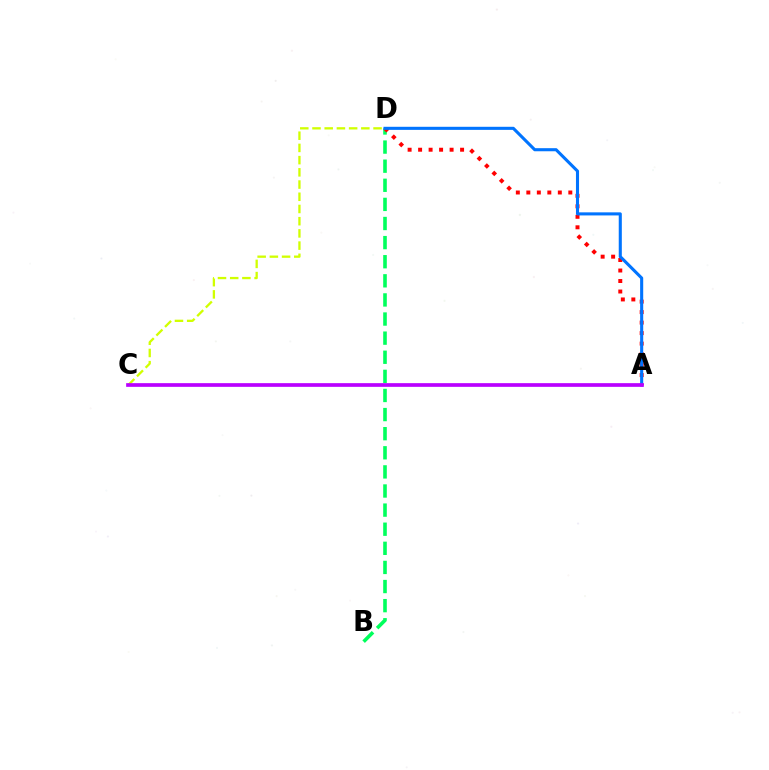{('B', 'D'): [{'color': '#00ff5c', 'line_style': 'dashed', 'thickness': 2.6}], ('C', 'D'): [{'color': '#d1ff00', 'line_style': 'dashed', 'thickness': 1.66}], ('A', 'D'): [{'color': '#ff0000', 'line_style': 'dotted', 'thickness': 2.85}, {'color': '#0074ff', 'line_style': 'solid', 'thickness': 2.22}], ('A', 'C'): [{'color': '#b900ff', 'line_style': 'solid', 'thickness': 2.65}]}